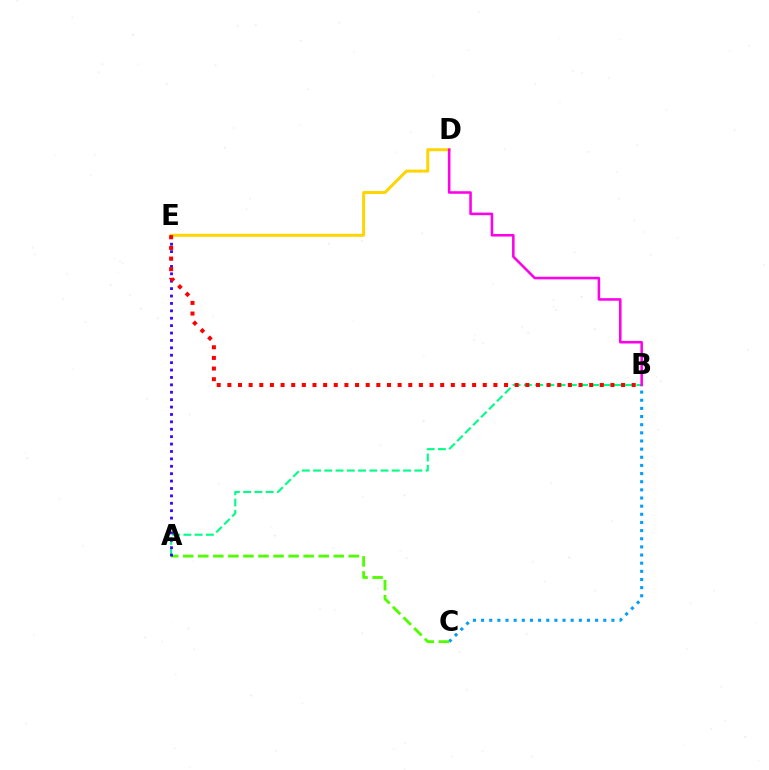{('A', 'B'): [{'color': '#00ff86', 'line_style': 'dashed', 'thickness': 1.53}], ('D', 'E'): [{'color': '#ffd500', 'line_style': 'solid', 'thickness': 2.13}], ('B', 'C'): [{'color': '#009eff', 'line_style': 'dotted', 'thickness': 2.21}], ('A', 'C'): [{'color': '#4fff00', 'line_style': 'dashed', 'thickness': 2.05}], ('B', 'D'): [{'color': '#ff00ed', 'line_style': 'solid', 'thickness': 1.85}], ('A', 'E'): [{'color': '#3700ff', 'line_style': 'dotted', 'thickness': 2.01}], ('B', 'E'): [{'color': '#ff0000', 'line_style': 'dotted', 'thickness': 2.89}]}